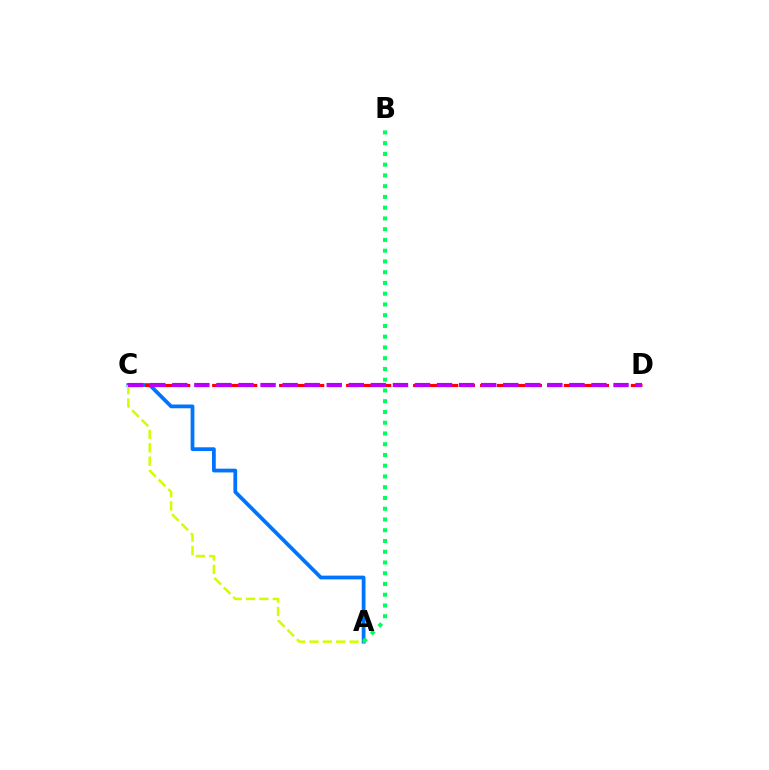{('A', 'C'): [{'color': '#0074ff', 'line_style': 'solid', 'thickness': 2.7}, {'color': '#d1ff00', 'line_style': 'dashed', 'thickness': 1.82}], ('C', 'D'): [{'color': '#ff0000', 'line_style': 'dashed', 'thickness': 2.28}, {'color': '#b900ff', 'line_style': 'dashed', 'thickness': 3.0}], ('A', 'B'): [{'color': '#00ff5c', 'line_style': 'dotted', 'thickness': 2.92}]}